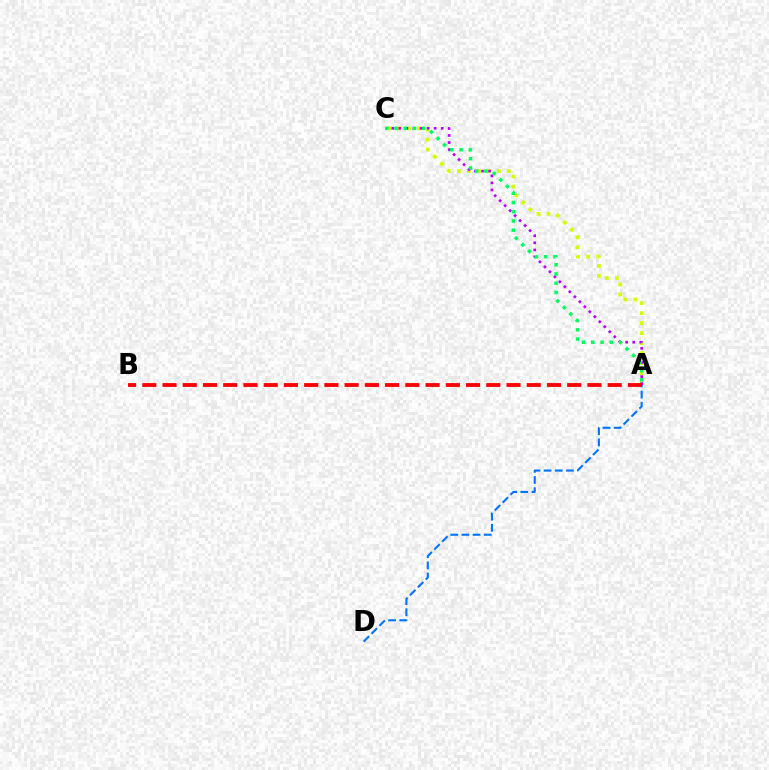{('A', 'C'): [{'color': '#d1ff00', 'line_style': 'dotted', 'thickness': 2.72}, {'color': '#b900ff', 'line_style': 'dotted', 'thickness': 1.92}, {'color': '#00ff5c', 'line_style': 'dotted', 'thickness': 2.51}], ('A', 'D'): [{'color': '#0074ff', 'line_style': 'dashed', 'thickness': 1.51}], ('A', 'B'): [{'color': '#ff0000', 'line_style': 'dashed', 'thickness': 2.75}]}